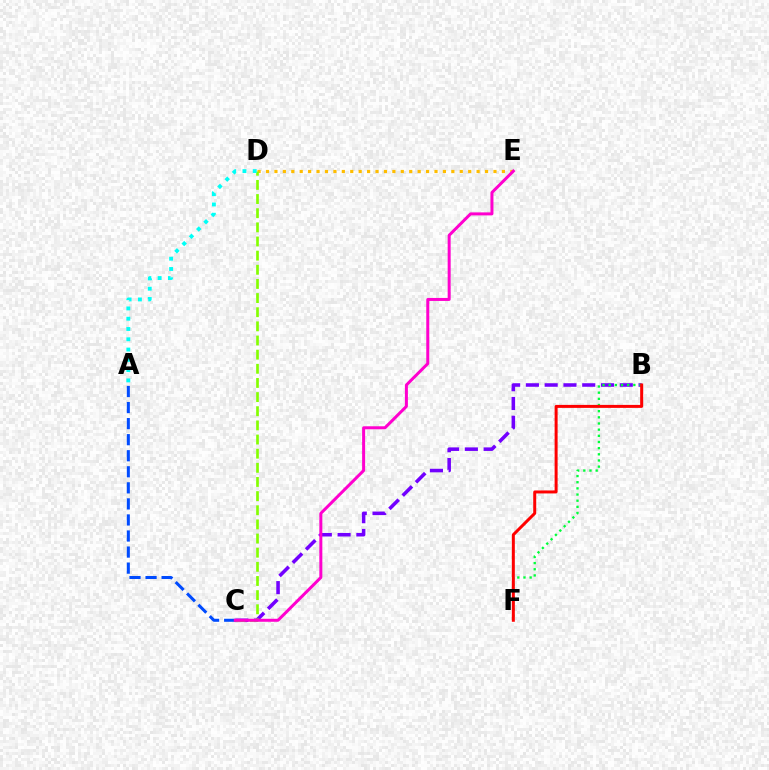{('B', 'C'): [{'color': '#7200ff', 'line_style': 'dashed', 'thickness': 2.55}], ('D', 'E'): [{'color': '#ffbd00', 'line_style': 'dotted', 'thickness': 2.29}], ('B', 'F'): [{'color': '#00ff39', 'line_style': 'dotted', 'thickness': 1.67}, {'color': '#ff0000', 'line_style': 'solid', 'thickness': 2.15}], ('C', 'D'): [{'color': '#84ff00', 'line_style': 'dashed', 'thickness': 1.92}], ('A', 'C'): [{'color': '#004bff', 'line_style': 'dashed', 'thickness': 2.18}], ('A', 'D'): [{'color': '#00fff6', 'line_style': 'dotted', 'thickness': 2.79}], ('C', 'E'): [{'color': '#ff00cf', 'line_style': 'solid', 'thickness': 2.16}]}